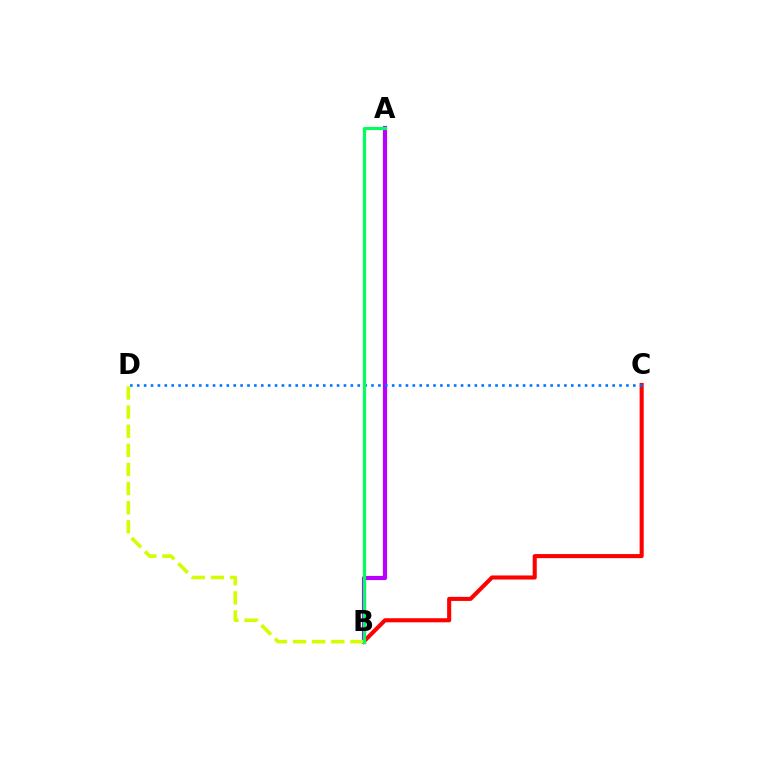{('B', 'C'): [{'color': '#ff0000', 'line_style': 'solid', 'thickness': 2.94}], ('A', 'B'): [{'color': '#b900ff', 'line_style': 'solid', 'thickness': 3.0}, {'color': '#00ff5c', 'line_style': 'solid', 'thickness': 2.29}], ('B', 'D'): [{'color': '#d1ff00', 'line_style': 'dashed', 'thickness': 2.6}], ('C', 'D'): [{'color': '#0074ff', 'line_style': 'dotted', 'thickness': 1.87}]}